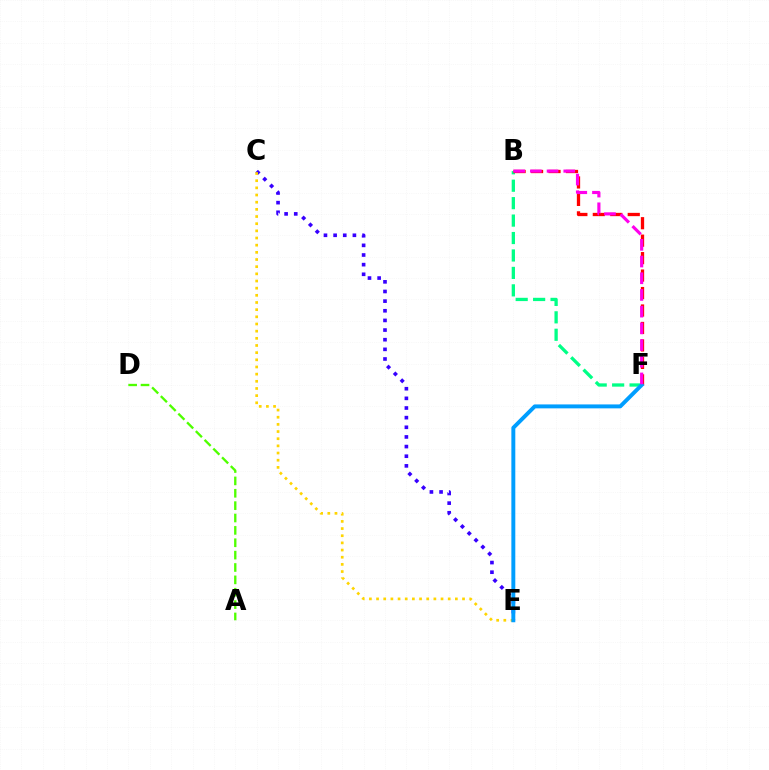{('C', 'E'): [{'color': '#3700ff', 'line_style': 'dotted', 'thickness': 2.62}, {'color': '#ffd500', 'line_style': 'dotted', 'thickness': 1.95}], ('A', 'D'): [{'color': '#4fff00', 'line_style': 'dashed', 'thickness': 1.68}], ('B', 'F'): [{'color': '#00ff86', 'line_style': 'dashed', 'thickness': 2.37}, {'color': '#ff0000', 'line_style': 'dashed', 'thickness': 2.37}, {'color': '#ff00ed', 'line_style': 'dashed', 'thickness': 2.27}], ('E', 'F'): [{'color': '#009eff', 'line_style': 'solid', 'thickness': 2.83}]}